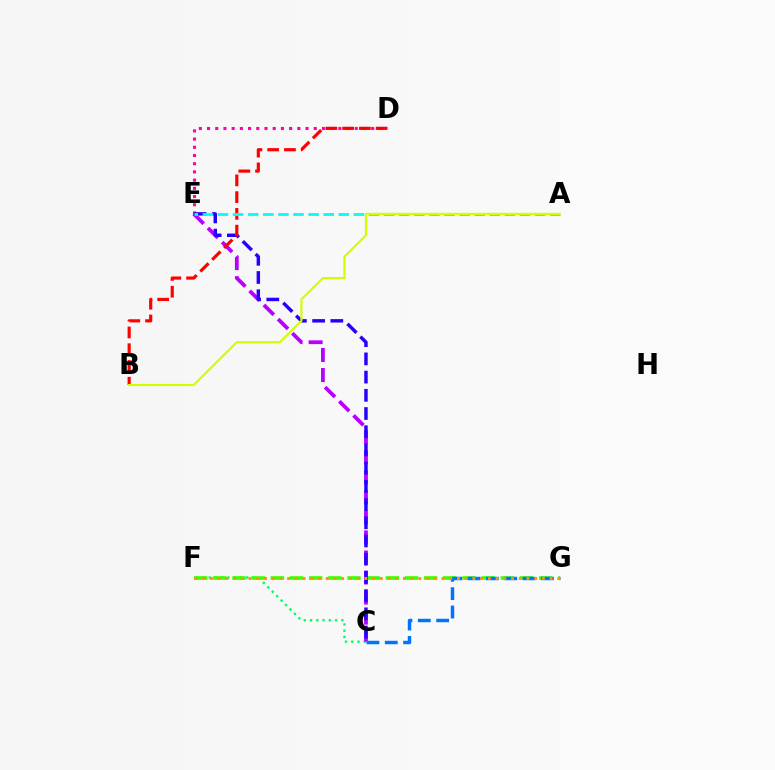{('C', 'F'): [{'color': '#00ff5c', 'line_style': 'dotted', 'thickness': 1.7}], ('F', 'G'): [{'color': '#3dff00', 'line_style': 'dashed', 'thickness': 2.6}, {'color': '#ff9400', 'line_style': 'dotted', 'thickness': 2.1}], ('C', 'E'): [{'color': '#b900ff', 'line_style': 'dashed', 'thickness': 2.72}, {'color': '#2500ff', 'line_style': 'dashed', 'thickness': 2.47}], ('D', 'E'): [{'color': '#ff00ac', 'line_style': 'dotted', 'thickness': 2.23}], ('C', 'G'): [{'color': '#0074ff', 'line_style': 'dashed', 'thickness': 2.49}], ('B', 'D'): [{'color': '#ff0000', 'line_style': 'dashed', 'thickness': 2.28}], ('A', 'E'): [{'color': '#00fff6', 'line_style': 'dashed', 'thickness': 2.05}], ('A', 'B'): [{'color': '#d1ff00', 'line_style': 'solid', 'thickness': 1.55}]}